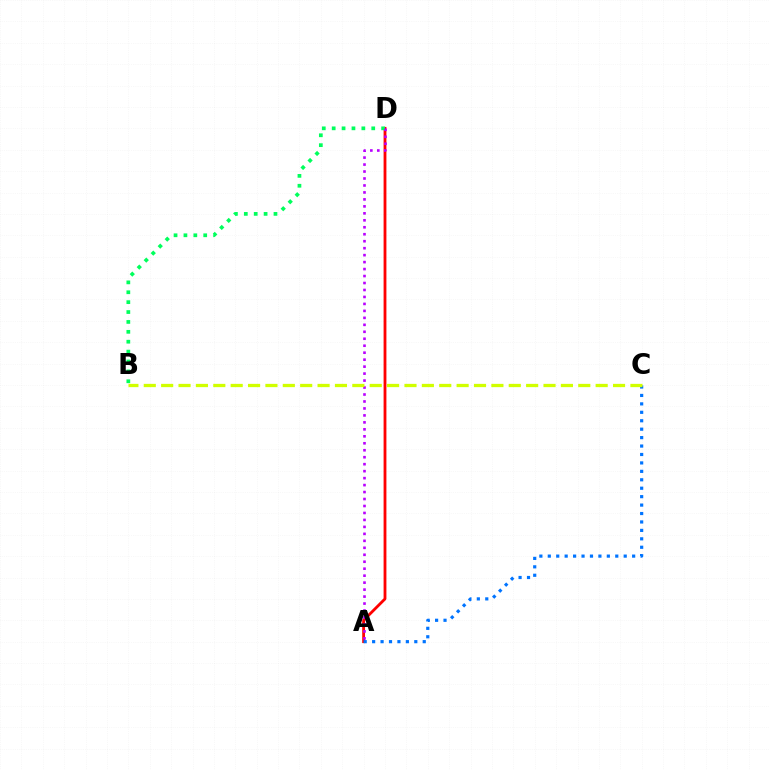{('A', 'D'): [{'color': '#ff0000', 'line_style': 'solid', 'thickness': 2.03}, {'color': '#b900ff', 'line_style': 'dotted', 'thickness': 1.89}], ('B', 'D'): [{'color': '#00ff5c', 'line_style': 'dotted', 'thickness': 2.69}], ('A', 'C'): [{'color': '#0074ff', 'line_style': 'dotted', 'thickness': 2.29}], ('B', 'C'): [{'color': '#d1ff00', 'line_style': 'dashed', 'thickness': 2.36}]}